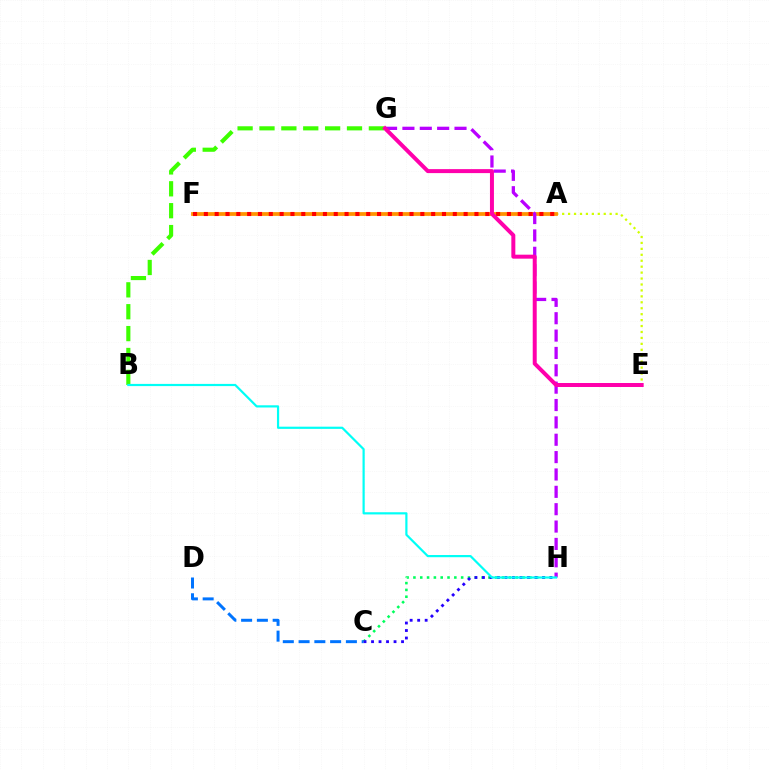{('A', 'E'): [{'color': '#d1ff00', 'line_style': 'dotted', 'thickness': 1.61}], ('A', 'F'): [{'color': '#ff9400', 'line_style': 'solid', 'thickness': 2.72}, {'color': '#ff0000', 'line_style': 'dotted', 'thickness': 2.94}], ('C', 'H'): [{'color': '#00ff5c', 'line_style': 'dotted', 'thickness': 1.85}, {'color': '#2500ff', 'line_style': 'dotted', 'thickness': 2.04}], ('C', 'D'): [{'color': '#0074ff', 'line_style': 'dashed', 'thickness': 2.14}], ('G', 'H'): [{'color': '#b900ff', 'line_style': 'dashed', 'thickness': 2.36}], ('B', 'G'): [{'color': '#3dff00', 'line_style': 'dashed', 'thickness': 2.97}], ('B', 'H'): [{'color': '#00fff6', 'line_style': 'solid', 'thickness': 1.58}], ('E', 'G'): [{'color': '#ff00ac', 'line_style': 'solid', 'thickness': 2.87}]}